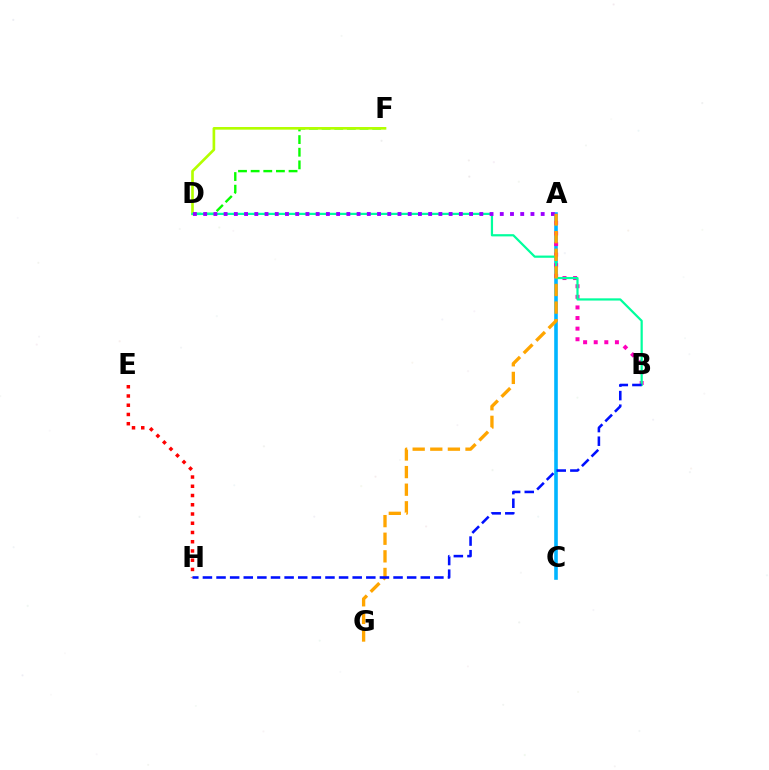{('A', 'C'): [{'color': '#00b5ff', 'line_style': 'solid', 'thickness': 2.6}], ('D', 'F'): [{'color': '#08ff00', 'line_style': 'dashed', 'thickness': 1.72}, {'color': '#b3ff00', 'line_style': 'solid', 'thickness': 1.91}], ('E', 'H'): [{'color': '#ff0000', 'line_style': 'dotted', 'thickness': 2.51}], ('A', 'B'): [{'color': '#ff00bd', 'line_style': 'dotted', 'thickness': 2.88}], ('B', 'D'): [{'color': '#00ff9d', 'line_style': 'solid', 'thickness': 1.6}], ('A', 'D'): [{'color': '#9b00ff', 'line_style': 'dotted', 'thickness': 2.78}], ('A', 'G'): [{'color': '#ffa500', 'line_style': 'dashed', 'thickness': 2.39}], ('B', 'H'): [{'color': '#0010ff', 'line_style': 'dashed', 'thickness': 1.85}]}